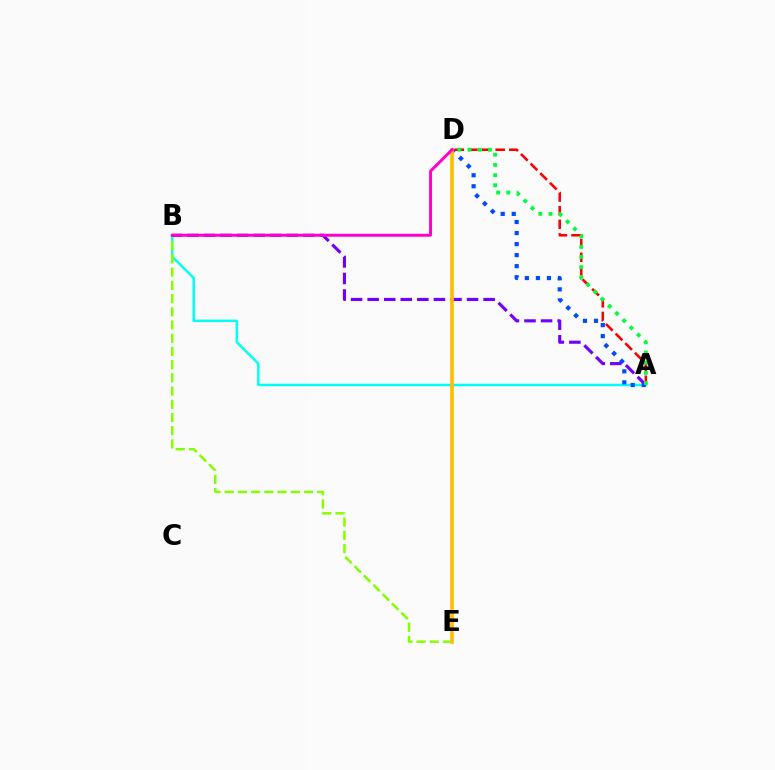{('A', 'B'): [{'color': '#00fff6', 'line_style': 'solid', 'thickness': 1.78}, {'color': '#7200ff', 'line_style': 'dashed', 'thickness': 2.25}], ('A', 'D'): [{'color': '#004bff', 'line_style': 'dotted', 'thickness': 3.0}, {'color': '#ff0000', 'line_style': 'dashed', 'thickness': 1.85}, {'color': '#00ff39', 'line_style': 'dotted', 'thickness': 2.77}], ('B', 'E'): [{'color': '#84ff00', 'line_style': 'dashed', 'thickness': 1.79}], ('D', 'E'): [{'color': '#ffbd00', 'line_style': 'solid', 'thickness': 2.63}], ('B', 'D'): [{'color': '#ff00cf', 'line_style': 'solid', 'thickness': 2.14}]}